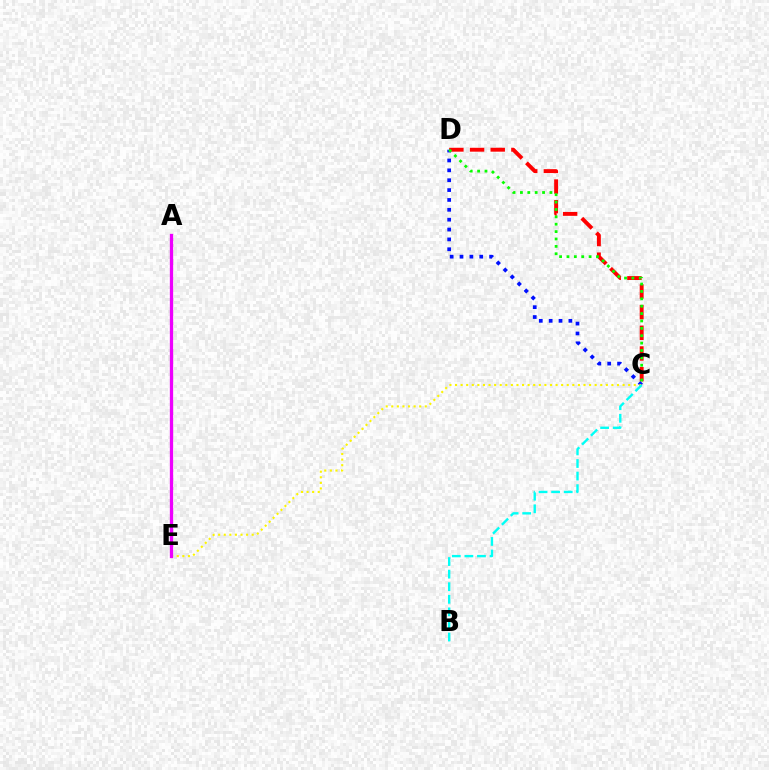{('C', 'D'): [{'color': '#ff0000', 'line_style': 'dashed', 'thickness': 2.81}, {'color': '#0010ff', 'line_style': 'dotted', 'thickness': 2.68}, {'color': '#08ff00', 'line_style': 'dotted', 'thickness': 2.01}], ('C', 'E'): [{'color': '#fcf500', 'line_style': 'dotted', 'thickness': 1.52}], ('B', 'C'): [{'color': '#00fff6', 'line_style': 'dashed', 'thickness': 1.71}], ('A', 'E'): [{'color': '#ee00ff', 'line_style': 'solid', 'thickness': 2.37}]}